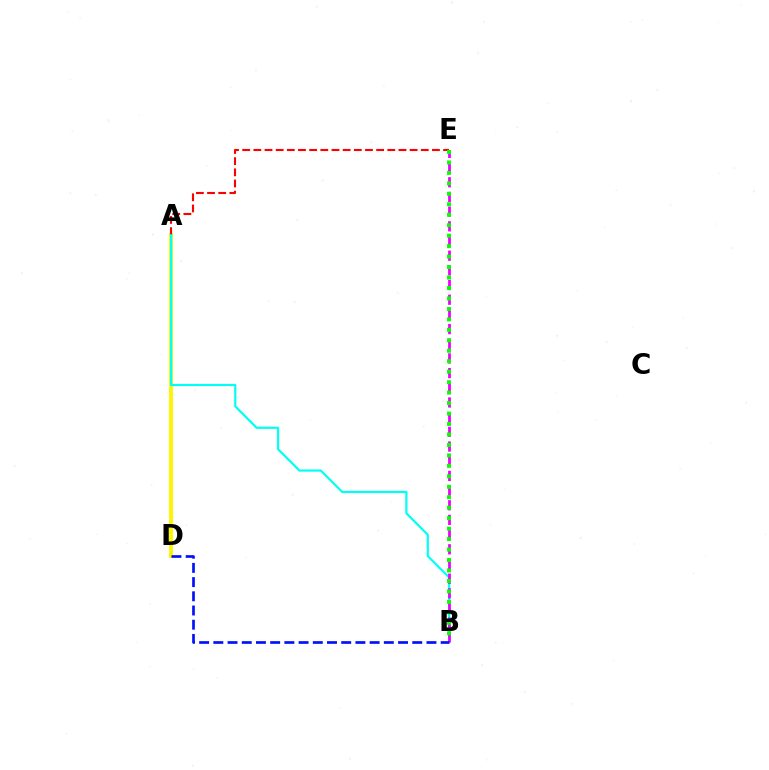{('A', 'D'): [{'color': '#fcf500', 'line_style': 'solid', 'thickness': 2.81}], ('A', 'E'): [{'color': '#ff0000', 'line_style': 'dashed', 'thickness': 1.52}], ('A', 'B'): [{'color': '#00fff6', 'line_style': 'solid', 'thickness': 1.58}], ('B', 'E'): [{'color': '#ee00ff', 'line_style': 'dashed', 'thickness': 1.99}, {'color': '#08ff00', 'line_style': 'dotted', 'thickness': 2.84}], ('B', 'D'): [{'color': '#0010ff', 'line_style': 'dashed', 'thickness': 1.93}]}